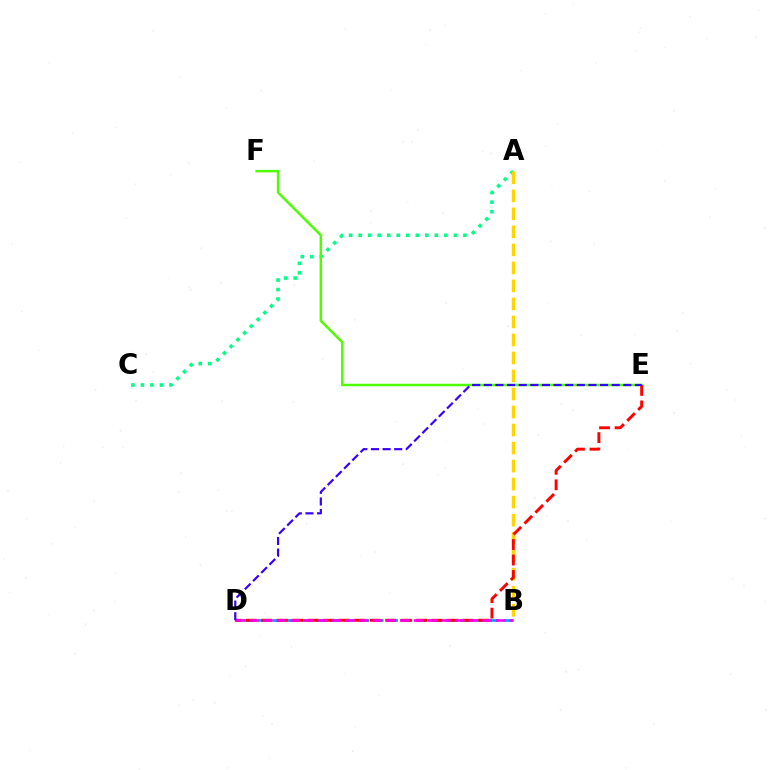{('A', 'C'): [{'color': '#00ff86', 'line_style': 'dotted', 'thickness': 2.59}], ('E', 'F'): [{'color': '#4fff00', 'line_style': 'solid', 'thickness': 1.8}], ('A', 'B'): [{'color': '#ffd500', 'line_style': 'dashed', 'thickness': 2.45}], ('B', 'D'): [{'color': '#009eff', 'line_style': 'dashed', 'thickness': 1.96}, {'color': '#ff00ed', 'line_style': 'dashed', 'thickness': 1.86}], ('D', 'E'): [{'color': '#ff0000', 'line_style': 'dashed', 'thickness': 2.1}, {'color': '#3700ff', 'line_style': 'dashed', 'thickness': 1.58}]}